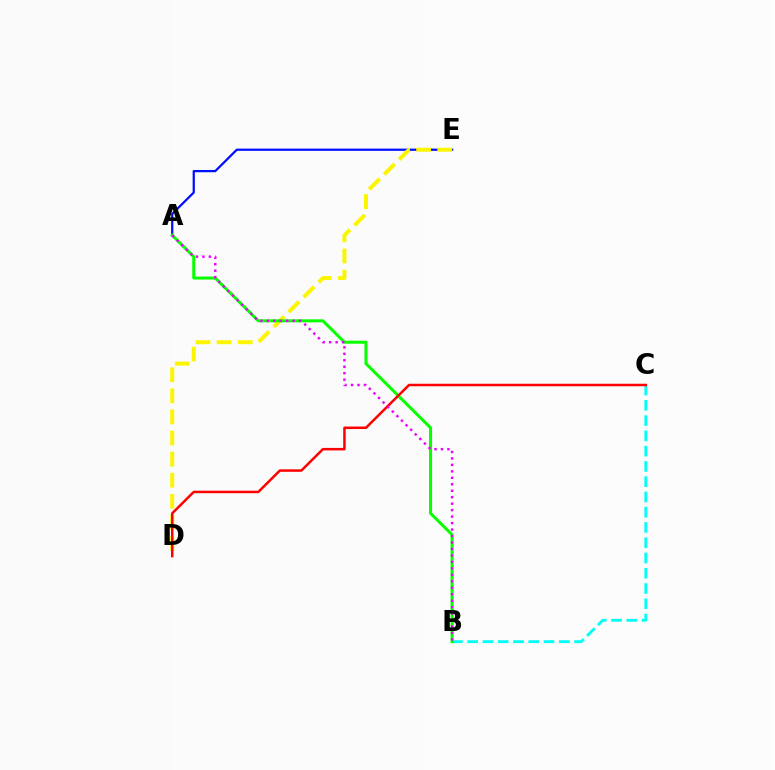{('A', 'E'): [{'color': '#0010ff', 'line_style': 'solid', 'thickness': 1.62}], ('B', 'C'): [{'color': '#00fff6', 'line_style': 'dashed', 'thickness': 2.07}], ('D', 'E'): [{'color': '#fcf500', 'line_style': 'dashed', 'thickness': 2.87}], ('A', 'B'): [{'color': '#08ff00', 'line_style': 'solid', 'thickness': 2.17}, {'color': '#ee00ff', 'line_style': 'dotted', 'thickness': 1.76}], ('C', 'D'): [{'color': '#ff0000', 'line_style': 'solid', 'thickness': 1.8}]}